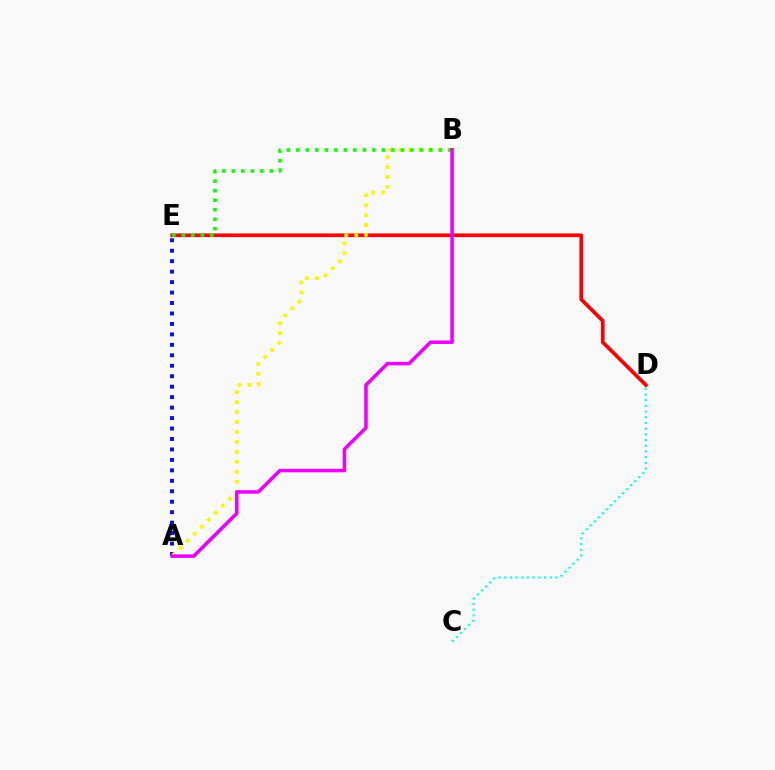{('D', 'E'): [{'color': '#ff0000', 'line_style': 'solid', 'thickness': 2.66}], ('A', 'E'): [{'color': '#0010ff', 'line_style': 'dotted', 'thickness': 2.84}], ('A', 'B'): [{'color': '#fcf500', 'line_style': 'dotted', 'thickness': 2.7}, {'color': '#ee00ff', 'line_style': 'solid', 'thickness': 2.55}], ('C', 'D'): [{'color': '#00fff6', 'line_style': 'dotted', 'thickness': 1.55}], ('B', 'E'): [{'color': '#08ff00', 'line_style': 'dotted', 'thickness': 2.58}]}